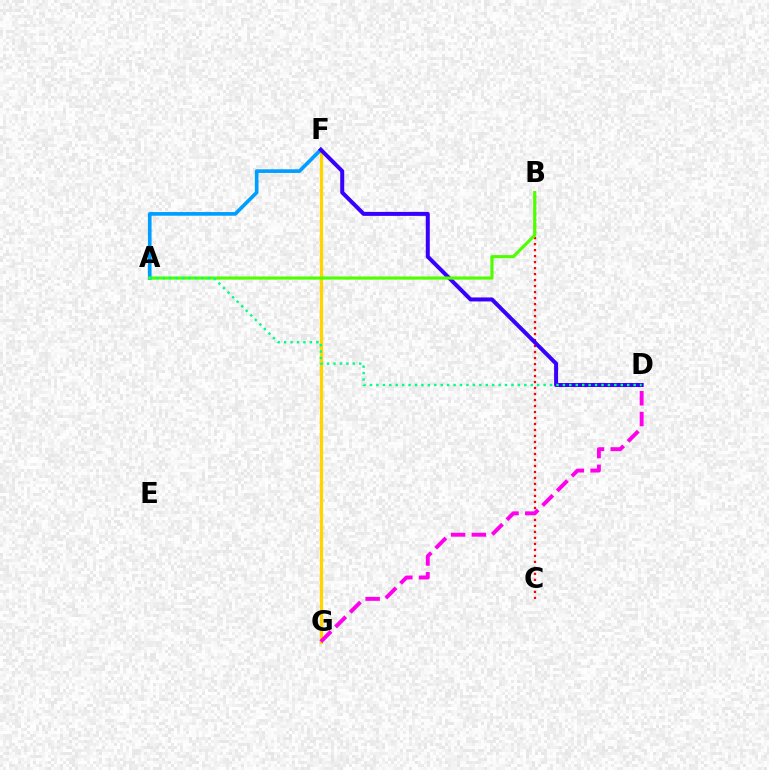{('F', 'G'): [{'color': '#ffd500', 'line_style': 'solid', 'thickness': 2.36}], ('B', 'C'): [{'color': '#ff0000', 'line_style': 'dotted', 'thickness': 1.63}], ('A', 'F'): [{'color': '#009eff', 'line_style': 'solid', 'thickness': 2.64}], ('D', 'F'): [{'color': '#3700ff', 'line_style': 'solid', 'thickness': 2.87}], ('D', 'G'): [{'color': '#ff00ed', 'line_style': 'dashed', 'thickness': 2.82}], ('A', 'B'): [{'color': '#4fff00', 'line_style': 'solid', 'thickness': 2.26}], ('A', 'D'): [{'color': '#00ff86', 'line_style': 'dotted', 'thickness': 1.75}]}